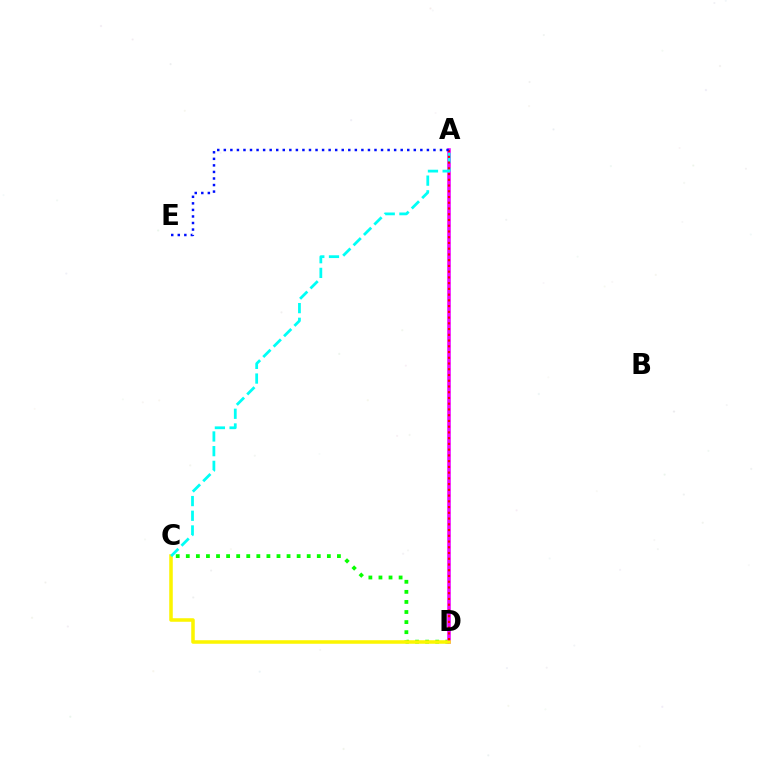{('C', 'D'): [{'color': '#08ff00', 'line_style': 'dotted', 'thickness': 2.74}, {'color': '#fcf500', 'line_style': 'solid', 'thickness': 2.54}], ('A', 'D'): [{'color': '#ee00ff', 'line_style': 'solid', 'thickness': 2.56}, {'color': '#ff0000', 'line_style': 'dotted', 'thickness': 1.56}], ('A', 'C'): [{'color': '#00fff6', 'line_style': 'dashed', 'thickness': 2.0}], ('A', 'E'): [{'color': '#0010ff', 'line_style': 'dotted', 'thickness': 1.78}]}